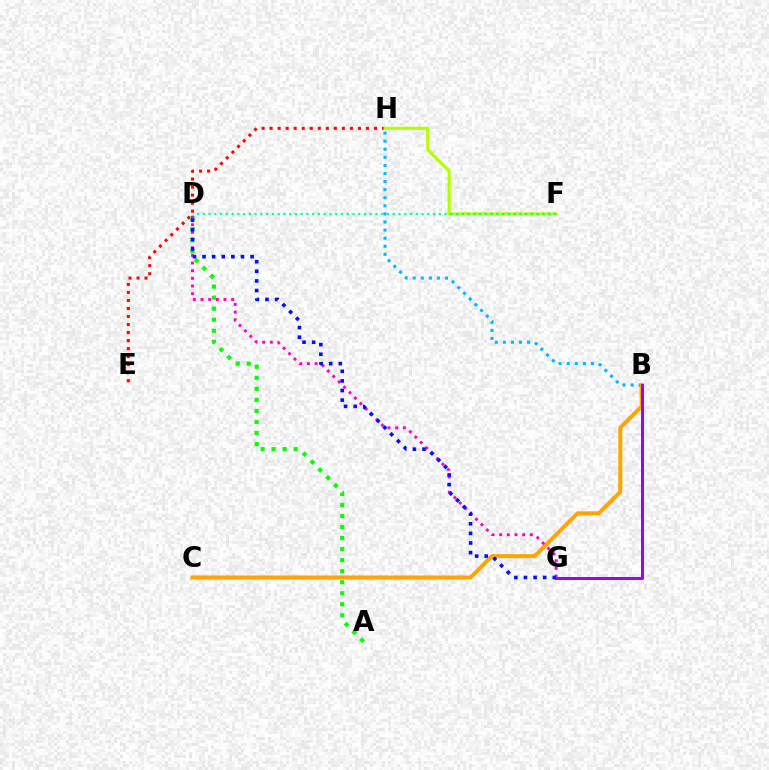{('B', 'H'): [{'color': '#00b5ff', 'line_style': 'dotted', 'thickness': 2.2}], ('E', 'H'): [{'color': '#ff0000', 'line_style': 'dotted', 'thickness': 2.18}], ('A', 'D'): [{'color': '#08ff00', 'line_style': 'dotted', 'thickness': 3.0}], ('B', 'C'): [{'color': '#ffa500', 'line_style': 'solid', 'thickness': 2.91}], ('B', 'G'): [{'color': '#9b00ff', 'line_style': 'solid', 'thickness': 2.15}], ('D', 'G'): [{'color': '#ff00bd', 'line_style': 'dotted', 'thickness': 2.08}, {'color': '#0010ff', 'line_style': 'dotted', 'thickness': 2.61}], ('F', 'H'): [{'color': '#b3ff00', 'line_style': 'solid', 'thickness': 2.24}], ('D', 'F'): [{'color': '#00ff9d', 'line_style': 'dotted', 'thickness': 1.56}]}